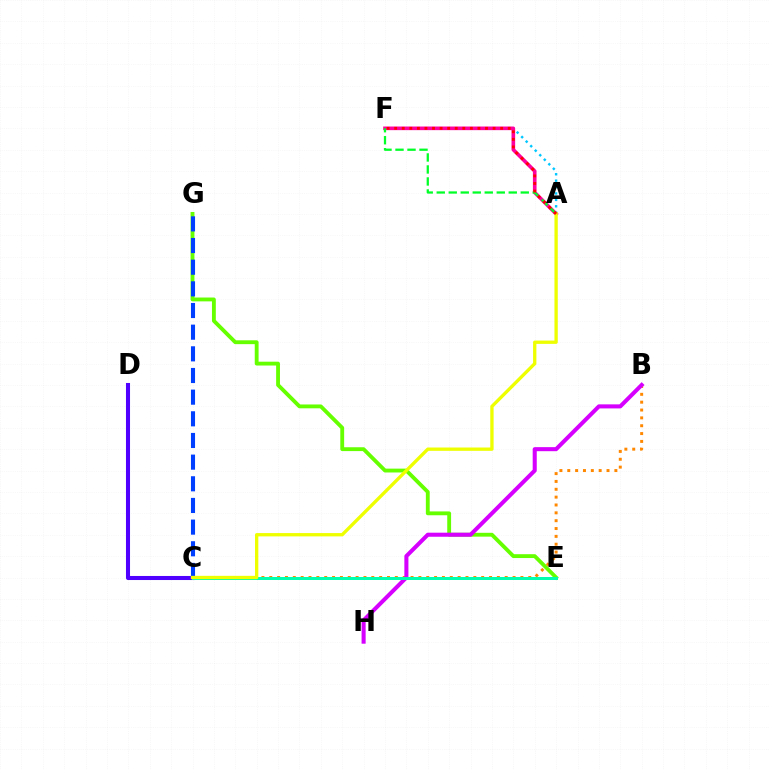{('A', 'F'): [{'color': '#00c7ff', 'line_style': 'dotted', 'thickness': 1.74}, {'color': '#ff00a0', 'line_style': 'solid', 'thickness': 2.61}, {'color': '#00ff27', 'line_style': 'dashed', 'thickness': 1.63}, {'color': '#ff0000', 'line_style': 'dotted', 'thickness': 2.06}], ('E', 'G'): [{'color': '#66ff00', 'line_style': 'solid', 'thickness': 2.77}], ('C', 'D'): [{'color': '#4f00ff', 'line_style': 'solid', 'thickness': 2.92}], ('B', 'C'): [{'color': '#ff8800', 'line_style': 'dotted', 'thickness': 2.13}], ('B', 'H'): [{'color': '#d600ff', 'line_style': 'solid', 'thickness': 2.92}], ('C', 'E'): [{'color': '#00ffaf', 'line_style': 'solid', 'thickness': 2.17}], ('C', 'G'): [{'color': '#003fff', 'line_style': 'dashed', 'thickness': 2.94}], ('A', 'C'): [{'color': '#eeff00', 'line_style': 'solid', 'thickness': 2.39}]}